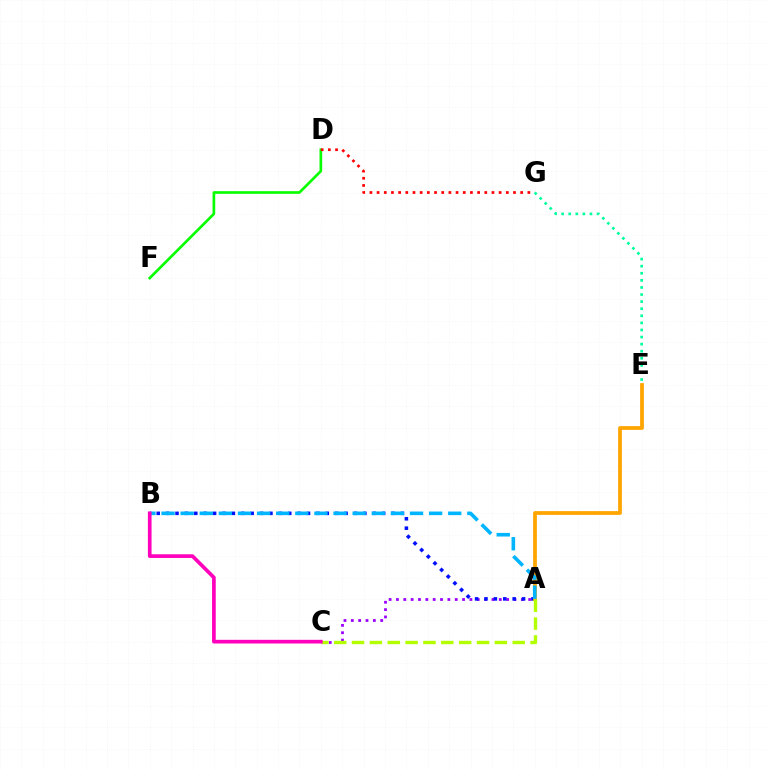{('A', 'C'): [{'color': '#9b00ff', 'line_style': 'dotted', 'thickness': 2.0}, {'color': '#b3ff00', 'line_style': 'dashed', 'thickness': 2.43}], ('A', 'B'): [{'color': '#0010ff', 'line_style': 'dotted', 'thickness': 2.55}, {'color': '#00b5ff', 'line_style': 'dashed', 'thickness': 2.6}], ('D', 'F'): [{'color': '#08ff00', 'line_style': 'solid', 'thickness': 1.93}], ('A', 'E'): [{'color': '#ffa500', 'line_style': 'solid', 'thickness': 2.71}], ('D', 'G'): [{'color': '#ff0000', 'line_style': 'dotted', 'thickness': 1.95}], ('E', 'G'): [{'color': '#00ff9d', 'line_style': 'dotted', 'thickness': 1.92}], ('B', 'C'): [{'color': '#ff00bd', 'line_style': 'solid', 'thickness': 2.65}]}